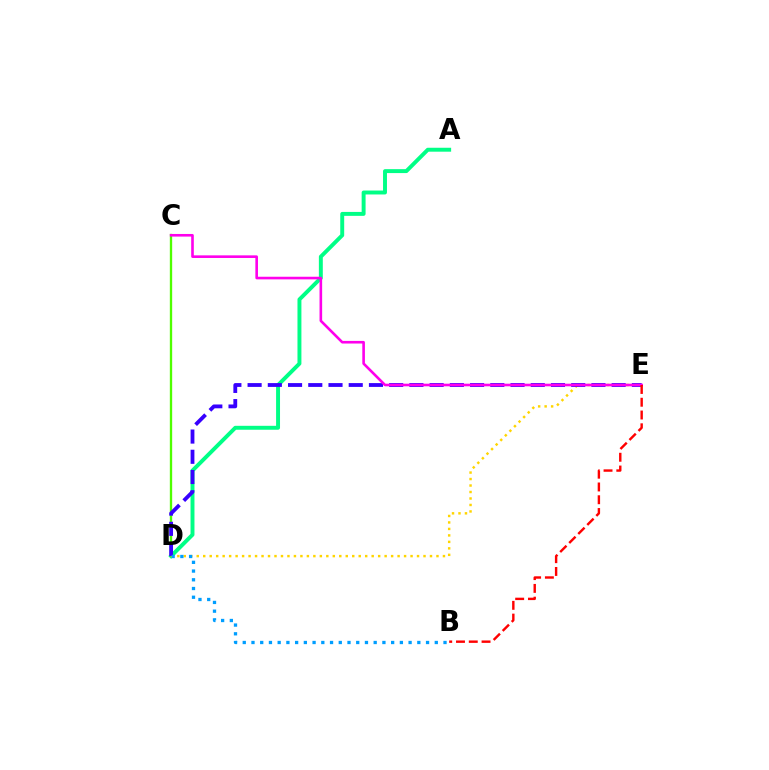{('A', 'D'): [{'color': '#00ff86', 'line_style': 'solid', 'thickness': 2.83}], ('C', 'D'): [{'color': '#4fff00', 'line_style': 'solid', 'thickness': 1.68}], ('D', 'E'): [{'color': '#ffd500', 'line_style': 'dotted', 'thickness': 1.76}, {'color': '#3700ff', 'line_style': 'dashed', 'thickness': 2.75}], ('B', 'D'): [{'color': '#009eff', 'line_style': 'dotted', 'thickness': 2.37}], ('C', 'E'): [{'color': '#ff00ed', 'line_style': 'solid', 'thickness': 1.89}], ('B', 'E'): [{'color': '#ff0000', 'line_style': 'dashed', 'thickness': 1.74}]}